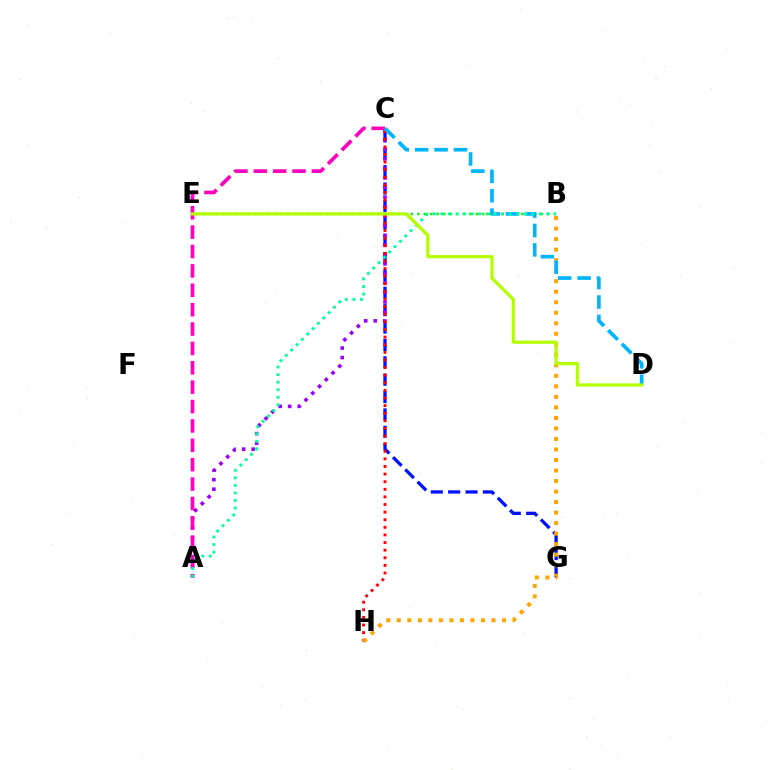{('C', 'G'): [{'color': '#0010ff', 'line_style': 'dashed', 'thickness': 2.36}], ('A', 'C'): [{'color': '#9b00ff', 'line_style': 'dotted', 'thickness': 2.59}, {'color': '#ff00bd', 'line_style': 'dashed', 'thickness': 2.63}], ('B', 'E'): [{'color': '#08ff00', 'line_style': 'dotted', 'thickness': 1.77}], ('C', 'H'): [{'color': '#ff0000', 'line_style': 'dotted', 'thickness': 2.07}], ('B', 'H'): [{'color': '#ffa500', 'line_style': 'dotted', 'thickness': 2.86}], ('C', 'D'): [{'color': '#00b5ff', 'line_style': 'dashed', 'thickness': 2.63}], ('A', 'B'): [{'color': '#00ff9d', 'line_style': 'dotted', 'thickness': 2.05}], ('D', 'E'): [{'color': '#b3ff00', 'line_style': 'solid', 'thickness': 2.31}]}